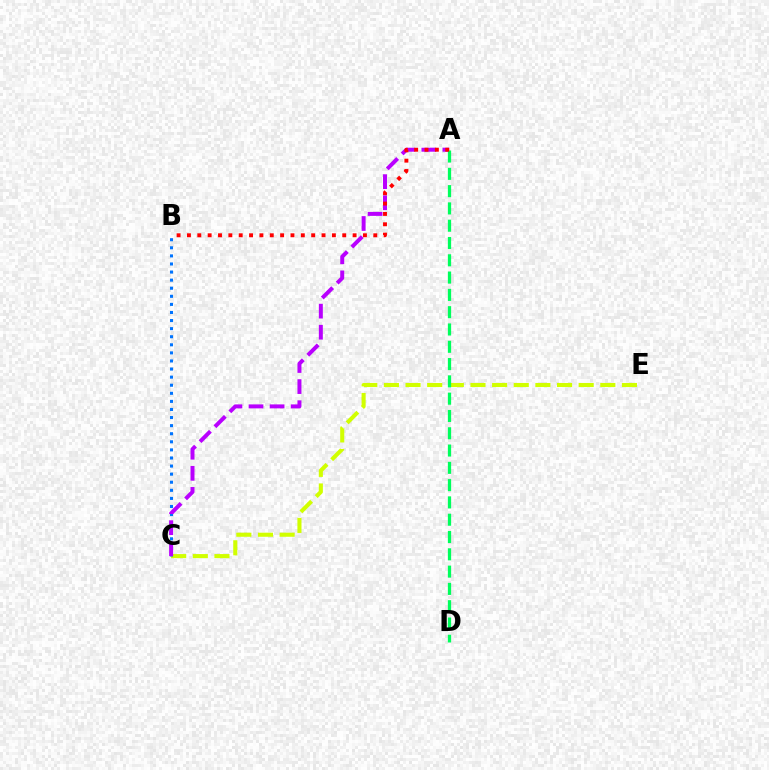{('C', 'E'): [{'color': '#d1ff00', 'line_style': 'dashed', 'thickness': 2.94}], ('B', 'C'): [{'color': '#0074ff', 'line_style': 'dotted', 'thickness': 2.2}], ('A', 'C'): [{'color': '#b900ff', 'line_style': 'dashed', 'thickness': 2.86}], ('A', 'D'): [{'color': '#00ff5c', 'line_style': 'dashed', 'thickness': 2.35}], ('A', 'B'): [{'color': '#ff0000', 'line_style': 'dotted', 'thickness': 2.81}]}